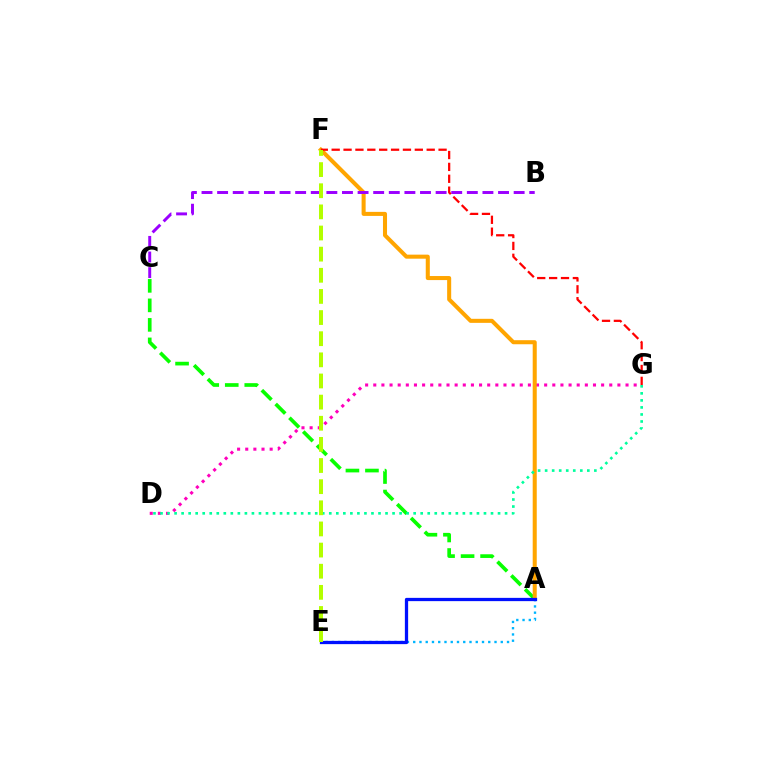{('A', 'C'): [{'color': '#08ff00', 'line_style': 'dashed', 'thickness': 2.65}], ('D', 'G'): [{'color': '#ff00bd', 'line_style': 'dotted', 'thickness': 2.21}, {'color': '#00ff9d', 'line_style': 'dotted', 'thickness': 1.91}], ('A', 'E'): [{'color': '#00b5ff', 'line_style': 'dotted', 'thickness': 1.7}, {'color': '#0010ff', 'line_style': 'solid', 'thickness': 2.35}], ('A', 'F'): [{'color': '#ffa500', 'line_style': 'solid', 'thickness': 2.91}], ('B', 'C'): [{'color': '#9b00ff', 'line_style': 'dashed', 'thickness': 2.12}], ('F', 'G'): [{'color': '#ff0000', 'line_style': 'dashed', 'thickness': 1.61}], ('E', 'F'): [{'color': '#b3ff00', 'line_style': 'dashed', 'thickness': 2.87}]}